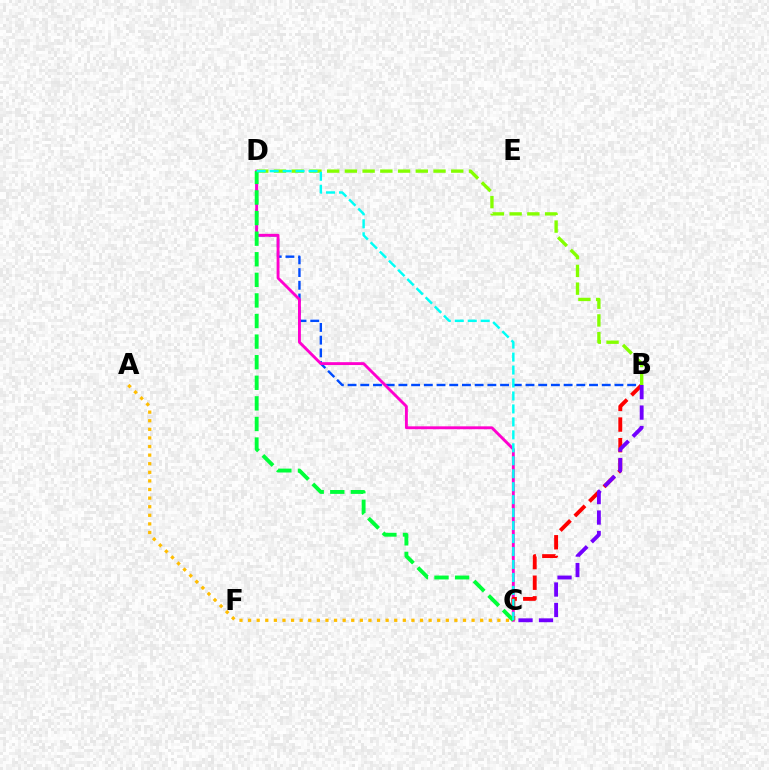{('B', 'D'): [{'color': '#004bff', 'line_style': 'dashed', 'thickness': 1.73}, {'color': '#84ff00', 'line_style': 'dashed', 'thickness': 2.41}], ('A', 'C'): [{'color': '#ffbd00', 'line_style': 'dotted', 'thickness': 2.34}], ('C', 'D'): [{'color': '#ff00cf', 'line_style': 'solid', 'thickness': 2.07}, {'color': '#00ff39', 'line_style': 'dashed', 'thickness': 2.8}, {'color': '#00fff6', 'line_style': 'dashed', 'thickness': 1.76}], ('B', 'C'): [{'color': '#ff0000', 'line_style': 'dashed', 'thickness': 2.8}, {'color': '#7200ff', 'line_style': 'dashed', 'thickness': 2.78}]}